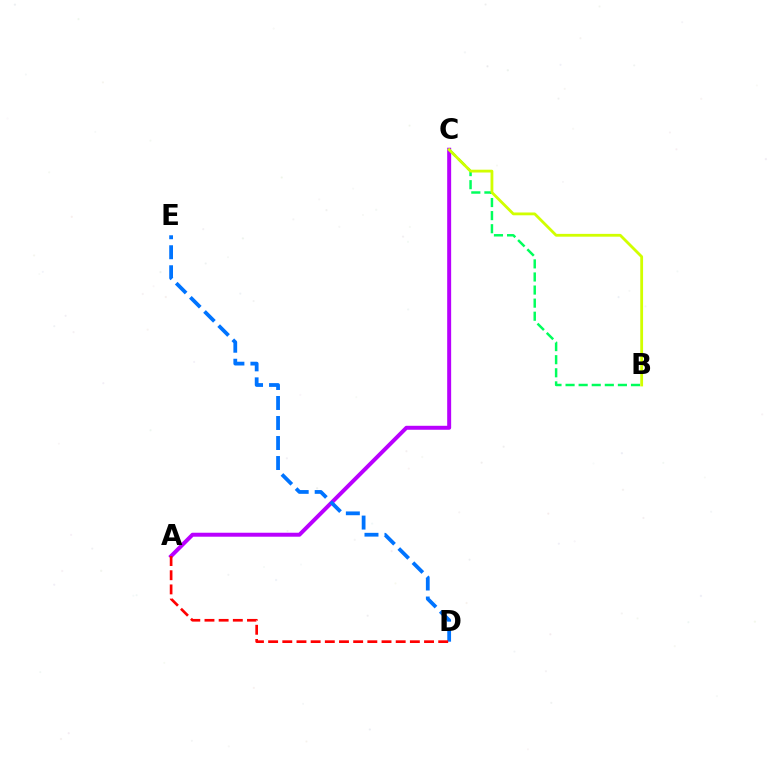{('A', 'C'): [{'color': '#b900ff', 'line_style': 'solid', 'thickness': 2.86}], ('D', 'E'): [{'color': '#0074ff', 'line_style': 'dashed', 'thickness': 2.72}], ('B', 'C'): [{'color': '#00ff5c', 'line_style': 'dashed', 'thickness': 1.78}, {'color': '#d1ff00', 'line_style': 'solid', 'thickness': 2.02}], ('A', 'D'): [{'color': '#ff0000', 'line_style': 'dashed', 'thickness': 1.93}]}